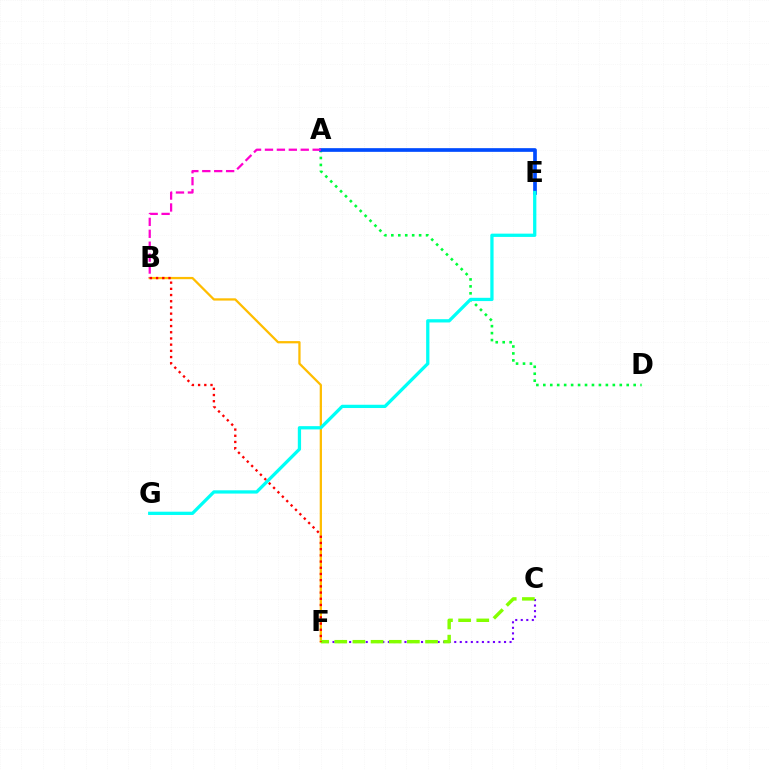{('B', 'F'): [{'color': '#ffbd00', 'line_style': 'solid', 'thickness': 1.63}, {'color': '#ff0000', 'line_style': 'dotted', 'thickness': 1.68}], ('C', 'F'): [{'color': '#7200ff', 'line_style': 'dotted', 'thickness': 1.5}, {'color': '#84ff00', 'line_style': 'dashed', 'thickness': 2.47}], ('A', 'D'): [{'color': '#00ff39', 'line_style': 'dotted', 'thickness': 1.89}], ('A', 'E'): [{'color': '#004bff', 'line_style': 'solid', 'thickness': 2.65}], ('A', 'B'): [{'color': '#ff00cf', 'line_style': 'dashed', 'thickness': 1.62}], ('E', 'G'): [{'color': '#00fff6', 'line_style': 'solid', 'thickness': 2.35}]}